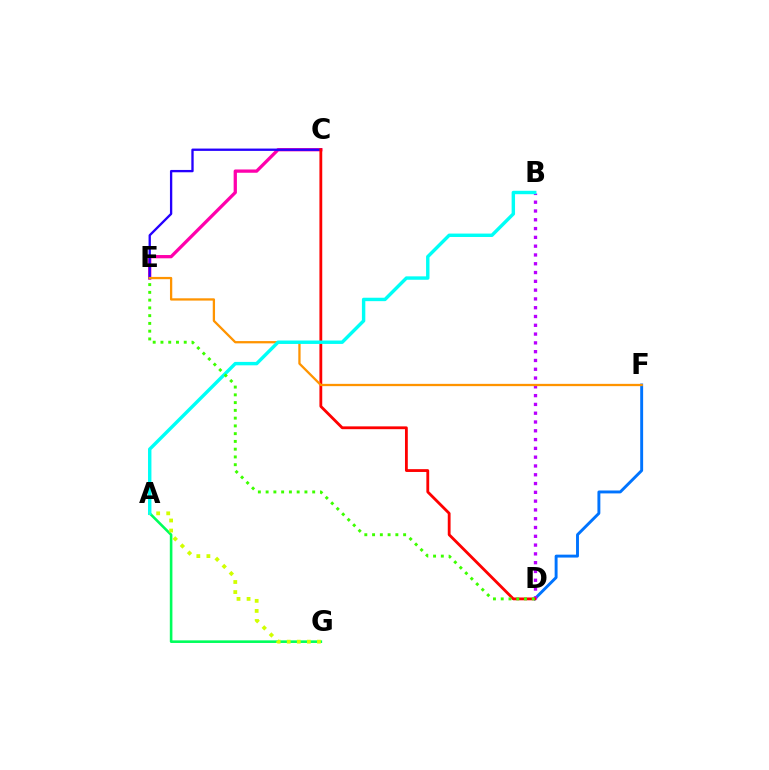{('D', 'F'): [{'color': '#0074ff', 'line_style': 'solid', 'thickness': 2.1}], ('C', 'E'): [{'color': '#ff00ac', 'line_style': 'solid', 'thickness': 2.36}, {'color': '#2500ff', 'line_style': 'solid', 'thickness': 1.67}], ('A', 'G'): [{'color': '#00ff5c', 'line_style': 'solid', 'thickness': 1.87}, {'color': '#d1ff00', 'line_style': 'dotted', 'thickness': 2.73}], ('B', 'D'): [{'color': '#b900ff', 'line_style': 'dotted', 'thickness': 2.39}], ('C', 'D'): [{'color': '#ff0000', 'line_style': 'solid', 'thickness': 2.03}], ('E', 'F'): [{'color': '#ff9400', 'line_style': 'solid', 'thickness': 1.64}], ('A', 'B'): [{'color': '#00fff6', 'line_style': 'solid', 'thickness': 2.46}], ('D', 'E'): [{'color': '#3dff00', 'line_style': 'dotted', 'thickness': 2.11}]}